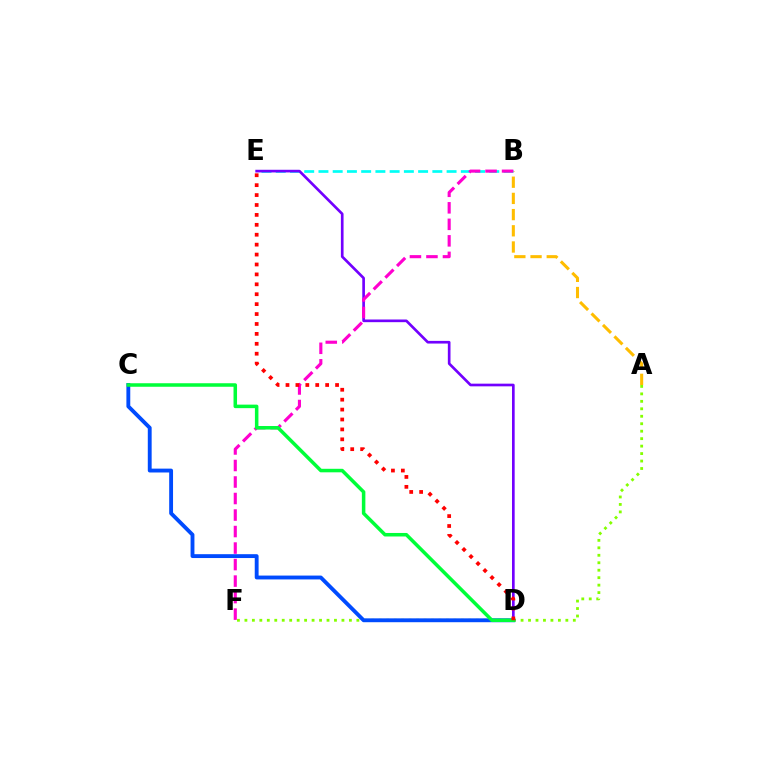{('A', 'B'): [{'color': '#ffbd00', 'line_style': 'dashed', 'thickness': 2.2}], ('B', 'E'): [{'color': '#00fff6', 'line_style': 'dashed', 'thickness': 1.93}], ('A', 'F'): [{'color': '#84ff00', 'line_style': 'dotted', 'thickness': 2.03}], ('D', 'E'): [{'color': '#7200ff', 'line_style': 'solid', 'thickness': 1.92}, {'color': '#ff0000', 'line_style': 'dotted', 'thickness': 2.69}], ('C', 'D'): [{'color': '#004bff', 'line_style': 'solid', 'thickness': 2.78}, {'color': '#00ff39', 'line_style': 'solid', 'thickness': 2.53}], ('B', 'F'): [{'color': '#ff00cf', 'line_style': 'dashed', 'thickness': 2.24}]}